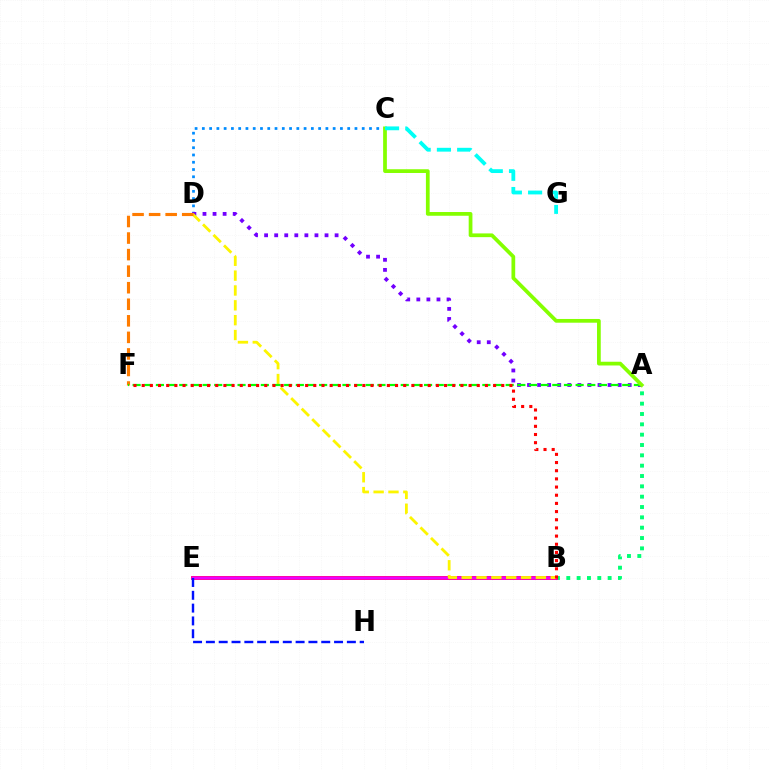{('C', 'D'): [{'color': '#008cff', 'line_style': 'dotted', 'thickness': 1.97}], ('A', 'D'): [{'color': '#7200ff', 'line_style': 'dotted', 'thickness': 2.74}], ('A', 'B'): [{'color': '#00ff74', 'line_style': 'dotted', 'thickness': 2.81}], ('B', 'E'): [{'color': '#ff0094', 'line_style': 'solid', 'thickness': 2.83}, {'color': '#ee00ff', 'line_style': 'solid', 'thickness': 1.72}], ('B', 'D'): [{'color': '#fcf500', 'line_style': 'dashed', 'thickness': 2.02}], ('D', 'F'): [{'color': '#ff7c00', 'line_style': 'dashed', 'thickness': 2.25}], ('A', 'F'): [{'color': '#08ff00', 'line_style': 'dashed', 'thickness': 1.58}], ('A', 'C'): [{'color': '#84ff00', 'line_style': 'solid', 'thickness': 2.69}], ('C', 'G'): [{'color': '#00fff6', 'line_style': 'dashed', 'thickness': 2.75}], ('E', 'H'): [{'color': '#0010ff', 'line_style': 'dashed', 'thickness': 1.74}], ('B', 'F'): [{'color': '#ff0000', 'line_style': 'dotted', 'thickness': 2.22}]}